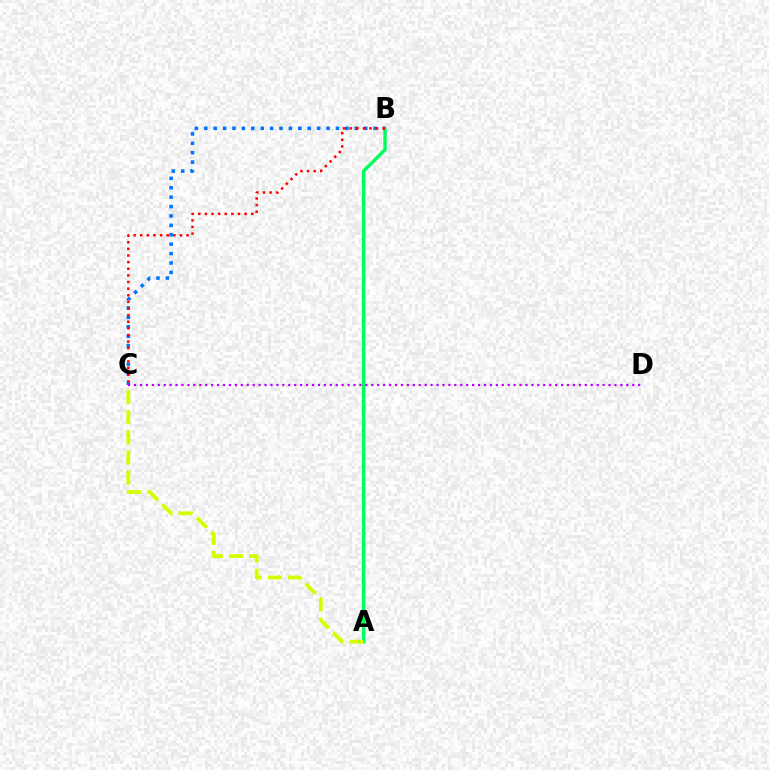{('A', 'B'): [{'color': '#00ff5c', 'line_style': 'solid', 'thickness': 2.48}], ('A', 'C'): [{'color': '#d1ff00', 'line_style': 'dashed', 'thickness': 2.73}], ('B', 'C'): [{'color': '#0074ff', 'line_style': 'dotted', 'thickness': 2.56}, {'color': '#ff0000', 'line_style': 'dotted', 'thickness': 1.8}], ('C', 'D'): [{'color': '#b900ff', 'line_style': 'dotted', 'thickness': 1.61}]}